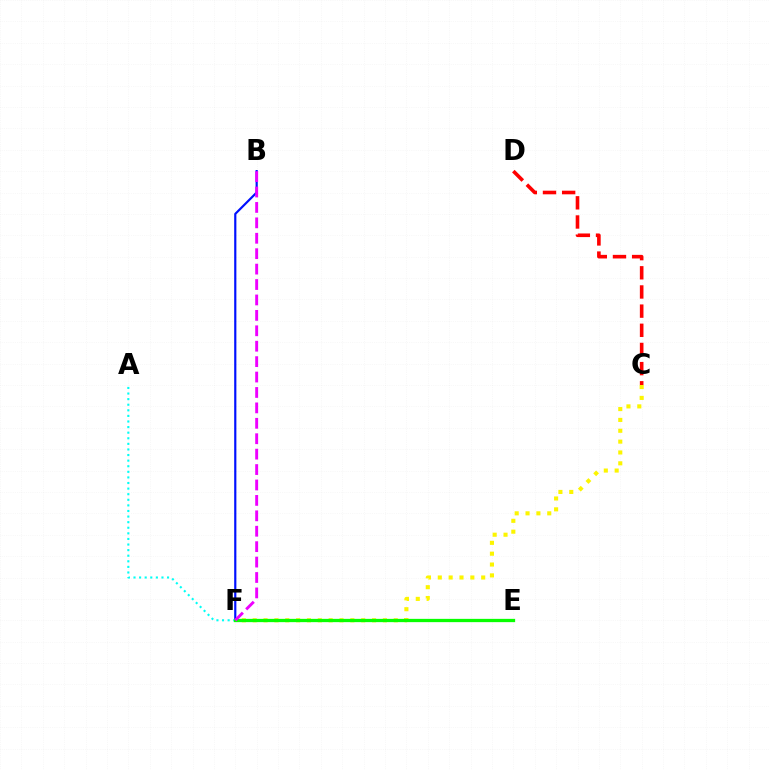{('C', 'D'): [{'color': '#ff0000', 'line_style': 'dashed', 'thickness': 2.6}], ('C', 'F'): [{'color': '#fcf500', 'line_style': 'dotted', 'thickness': 2.95}], ('A', 'F'): [{'color': '#00fff6', 'line_style': 'dotted', 'thickness': 1.52}], ('B', 'F'): [{'color': '#0010ff', 'line_style': 'solid', 'thickness': 1.57}, {'color': '#ee00ff', 'line_style': 'dashed', 'thickness': 2.09}], ('E', 'F'): [{'color': '#08ff00', 'line_style': 'solid', 'thickness': 2.36}]}